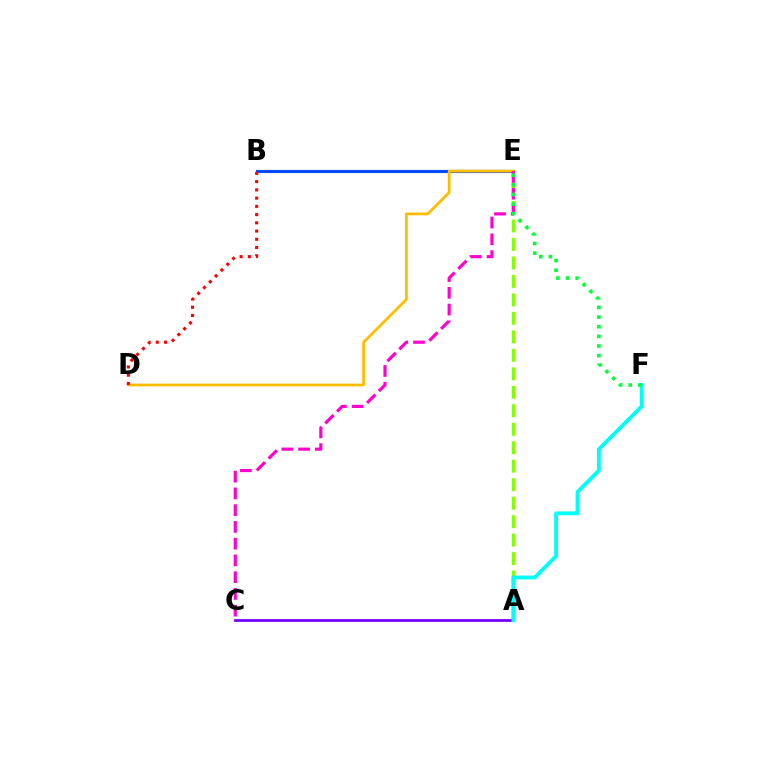{('A', 'E'): [{'color': '#84ff00', 'line_style': 'dashed', 'thickness': 2.51}], ('A', 'C'): [{'color': '#7200ff', 'line_style': 'solid', 'thickness': 2.0}], ('B', 'E'): [{'color': '#004bff', 'line_style': 'solid', 'thickness': 2.25}], ('A', 'F'): [{'color': '#00fff6', 'line_style': 'solid', 'thickness': 2.78}], ('D', 'E'): [{'color': '#ffbd00', 'line_style': 'solid', 'thickness': 2.0}], ('C', 'E'): [{'color': '#ff00cf', 'line_style': 'dashed', 'thickness': 2.28}], ('E', 'F'): [{'color': '#00ff39', 'line_style': 'dotted', 'thickness': 2.62}], ('B', 'D'): [{'color': '#ff0000', 'line_style': 'dotted', 'thickness': 2.24}]}